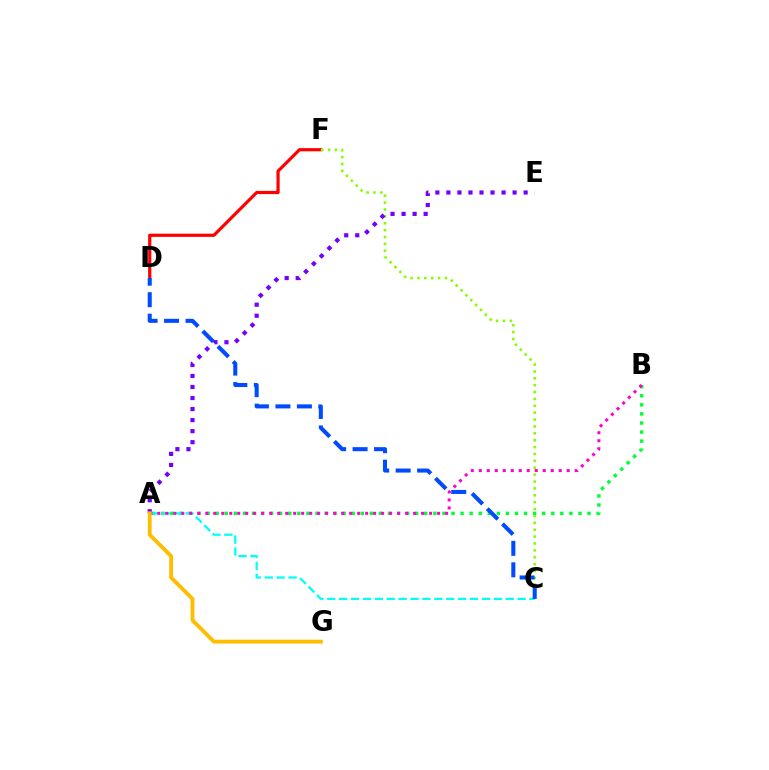{('D', 'F'): [{'color': '#ff0000', 'line_style': 'solid', 'thickness': 2.3}], ('C', 'F'): [{'color': '#84ff00', 'line_style': 'dotted', 'thickness': 1.87}], ('A', 'B'): [{'color': '#00ff39', 'line_style': 'dotted', 'thickness': 2.46}, {'color': '#ff00cf', 'line_style': 'dotted', 'thickness': 2.17}], ('A', 'C'): [{'color': '#00fff6', 'line_style': 'dashed', 'thickness': 1.62}], ('A', 'E'): [{'color': '#7200ff', 'line_style': 'dotted', 'thickness': 3.0}], ('C', 'D'): [{'color': '#004bff', 'line_style': 'dashed', 'thickness': 2.92}], ('A', 'G'): [{'color': '#ffbd00', 'line_style': 'solid', 'thickness': 2.78}]}